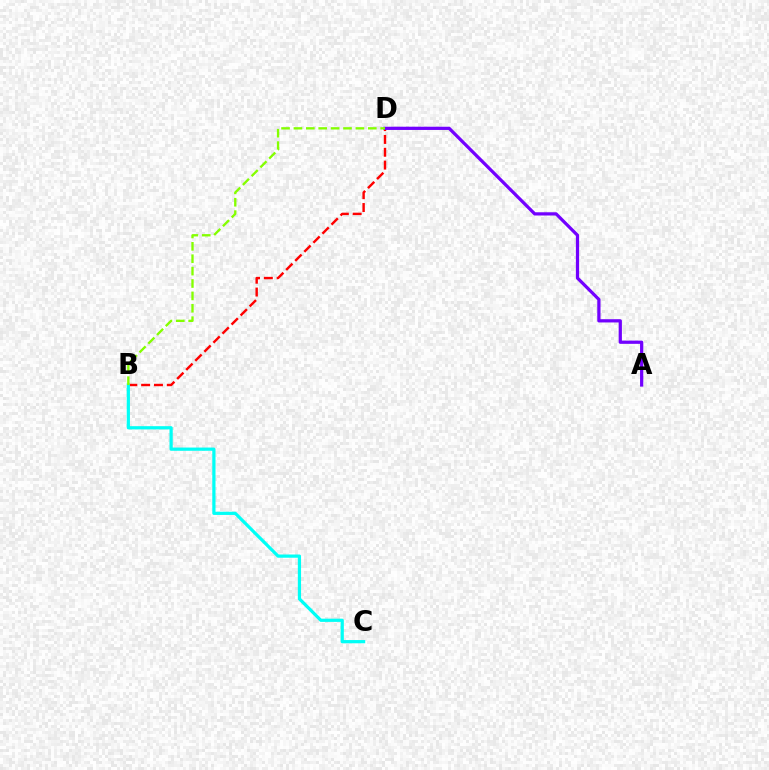{('B', 'D'): [{'color': '#ff0000', 'line_style': 'dashed', 'thickness': 1.74}, {'color': '#84ff00', 'line_style': 'dashed', 'thickness': 1.68}], ('A', 'D'): [{'color': '#7200ff', 'line_style': 'solid', 'thickness': 2.33}], ('B', 'C'): [{'color': '#00fff6', 'line_style': 'solid', 'thickness': 2.32}]}